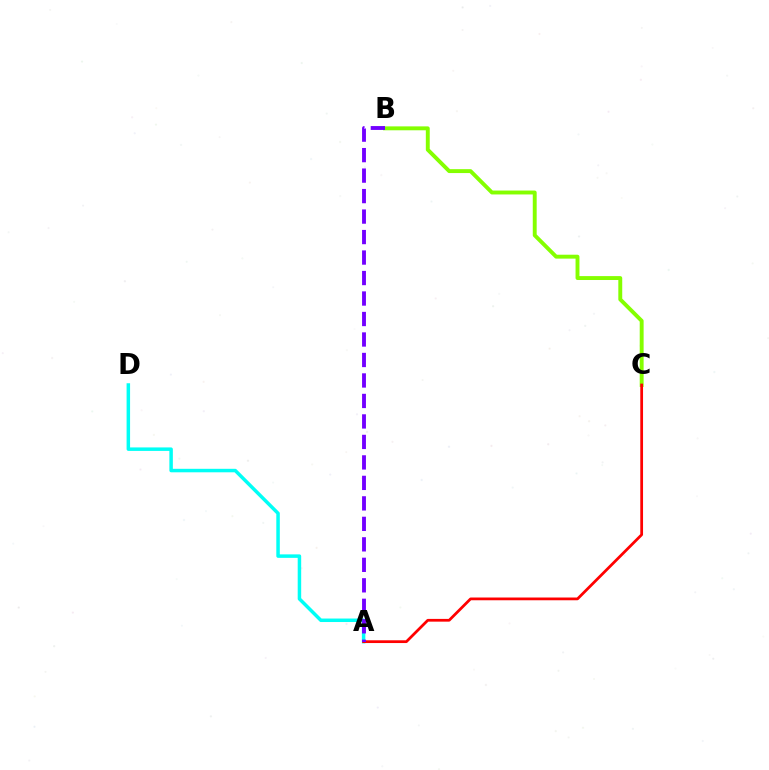{('A', 'D'): [{'color': '#00fff6', 'line_style': 'solid', 'thickness': 2.51}], ('B', 'C'): [{'color': '#84ff00', 'line_style': 'solid', 'thickness': 2.81}], ('A', 'C'): [{'color': '#ff0000', 'line_style': 'solid', 'thickness': 1.98}], ('A', 'B'): [{'color': '#7200ff', 'line_style': 'dashed', 'thickness': 2.78}]}